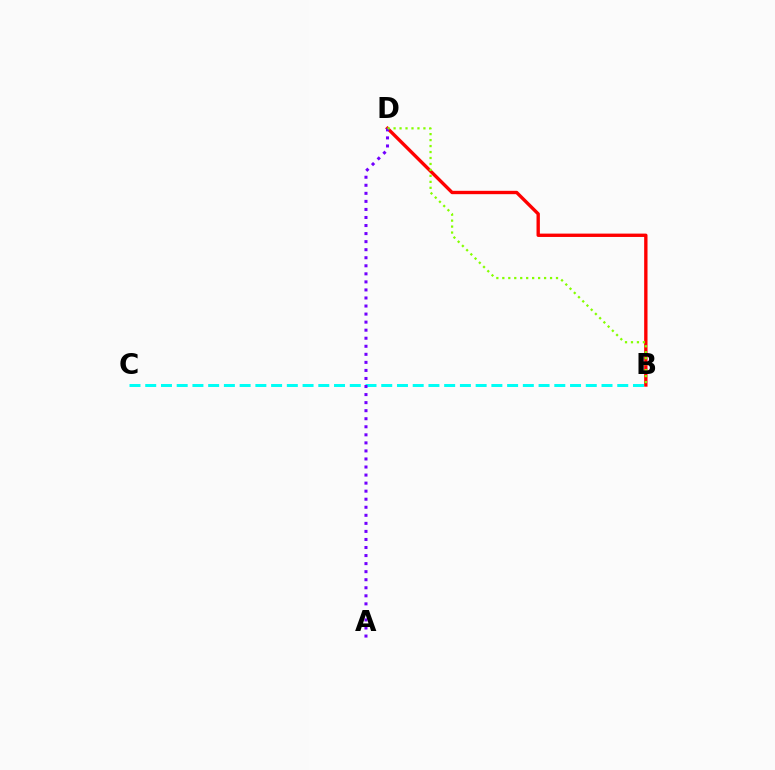{('B', 'C'): [{'color': '#00fff6', 'line_style': 'dashed', 'thickness': 2.14}], ('B', 'D'): [{'color': '#ff0000', 'line_style': 'solid', 'thickness': 2.42}, {'color': '#84ff00', 'line_style': 'dotted', 'thickness': 1.62}], ('A', 'D'): [{'color': '#7200ff', 'line_style': 'dotted', 'thickness': 2.19}]}